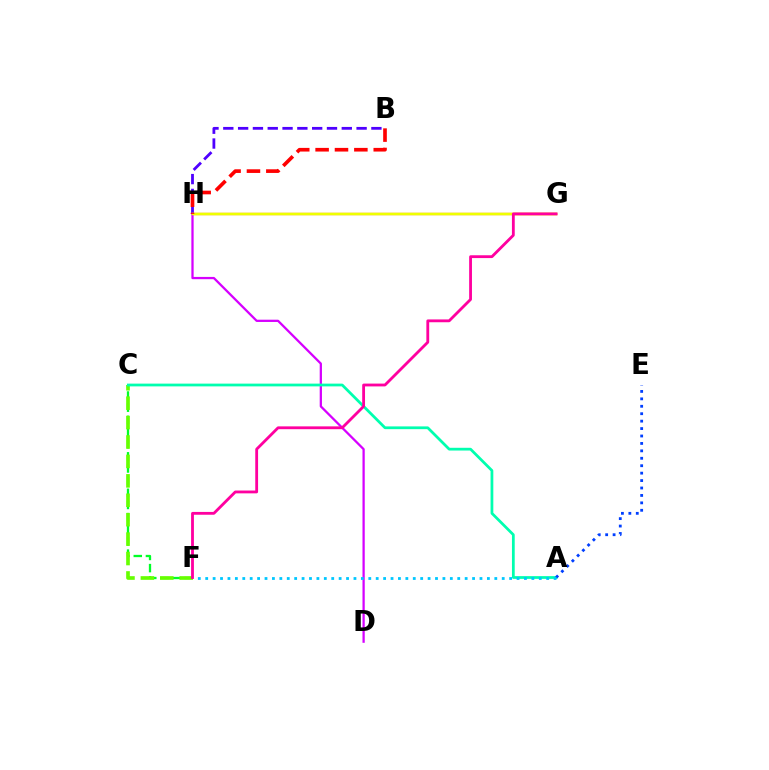{('B', 'H'): [{'color': '#4f00ff', 'line_style': 'dashed', 'thickness': 2.01}, {'color': '#ff0000', 'line_style': 'dashed', 'thickness': 2.63}], ('G', 'H'): [{'color': '#ff8800', 'line_style': 'solid', 'thickness': 1.71}, {'color': '#eeff00', 'line_style': 'solid', 'thickness': 1.76}], ('D', 'H'): [{'color': '#d600ff', 'line_style': 'solid', 'thickness': 1.63}], ('C', 'F'): [{'color': '#00ff27', 'line_style': 'dashed', 'thickness': 1.65}, {'color': '#66ff00', 'line_style': 'dashed', 'thickness': 2.64}], ('A', 'C'): [{'color': '#00ffaf', 'line_style': 'solid', 'thickness': 1.98}], ('A', 'E'): [{'color': '#003fff', 'line_style': 'dotted', 'thickness': 2.02}], ('F', 'G'): [{'color': '#ff00a0', 'line_style': 'solid', 'thickness': 2.03}], ('A', 'F'): [{'color': '#00c7ff', 'line_style': 'dotted', 'thickness': 2.01}]}